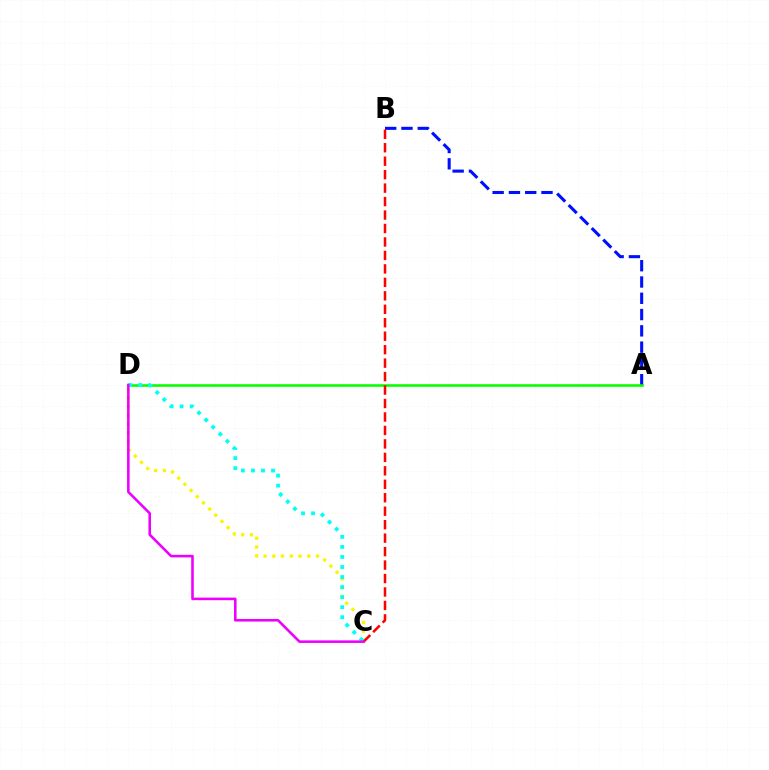{('A', 'B'): [{'color': '#0010ff', 'line_style': 'dashed', 'thickness': 2.21}], ('C', 'D'): [{'color': '#fcf500', 'line_style': 'dotted', 'thickness': 2.38}, {'color': '#00fff6', 'line_style': 'dotted', 'thickness': 2.73}, {'color': '#ee00ff', 'line_style': 'solid', 'thickness': 1.86}], ('A', 'D'): [{'color': '#08ff00', 'line_style': 'solid', 'thickness': 1.88}], ('B', 'C'): [{'color': '#ff0000', 'line_style': 'dashed', 'thickness': 1.83}]}